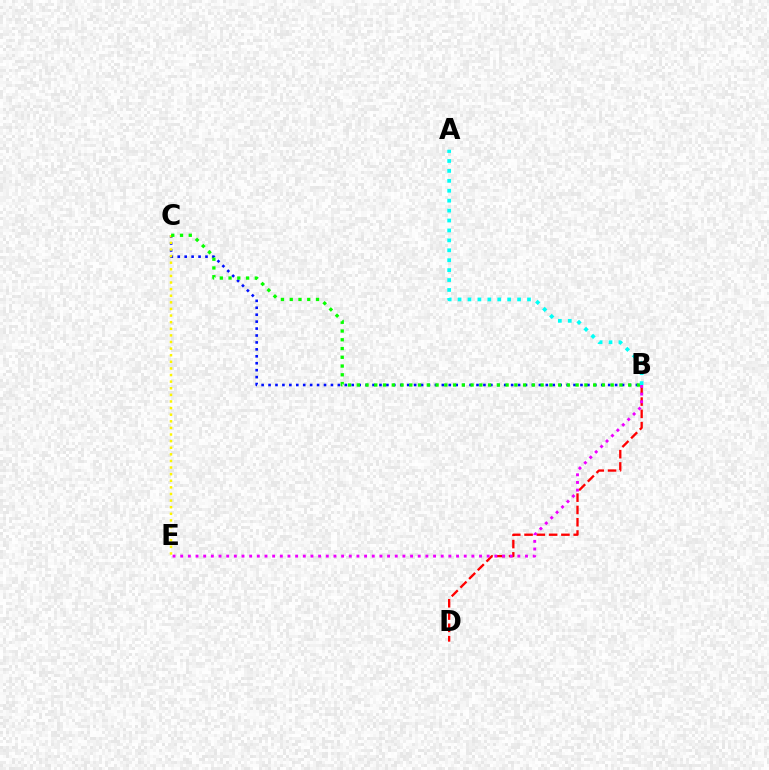{('B', 'C'): [{'color': '#0010ff', 'line_style': 'dotted', 'thickness': 1.88}, {'color': '#08ff00', 'line_style': 'dotted', 'thickness': 2.38}], ('C', 'E'): [{'color': '#fcf500', 'line_style': 'dotted', 'thickness': 1.8}], ('B', 'D'): [{'color': '#ff0000', 'line_style': 'dashed', 'thickness': 1.67}], ('B', 'E'): [{'color': '#ee00ff', 'line_style': 'dotted', 'thickness': 2.08}], ('A', 'B'): [{'color': '#00fff6', 'line_style': 'dotted', 'thickness': 2.7}]}